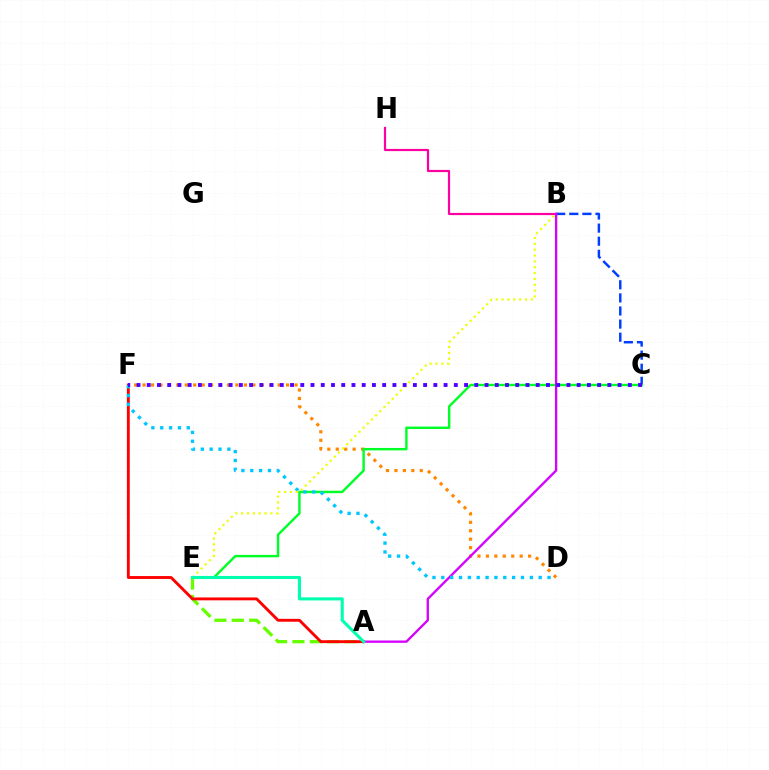{('B', 'C'): [{'color': '#003fff', 'line_style': 'dashed', 'thickness': 1.78}], ('A', 'E'): [{'color': '#66ff00', 'line_style': 'dashed', 'thickness': 2.36}, {'color': '#00ffaf', 'line_style': 'solid', 'thickness': 2.23}], ('D', 'F'): [{'color': '#ff8800', 'line_style': 'dotted', 'thickness': 2.29}, {'color': '#00c7ff', 'line_style': 'dotted', 'thickness': 2.41}], ('C', 'E'): [{'color': '#00ff27', 'line_style': 'solid', 'thickness': 1.75}], ('B', 'H'): [{'color': '#ff00a0', 'line_style': 'solid', 'thickness': 1.58}], ('A', 'F'): [{'color': '#ff0000', 'line_style': 'solid', 'thickness': 2.07}], ('A', 'B'): [{'color': '#d600ff', 'line_style': 'solid', 'thickness': 1.67}], ('B', 'E'): [{'color': '#eeff00', 'line_style': 'dotted', 'thickness': 1.59}], ('C', 'F'): [{'color': '#4f00ff', 'line_style': 'dotted', 'thickness': 2.78}]}